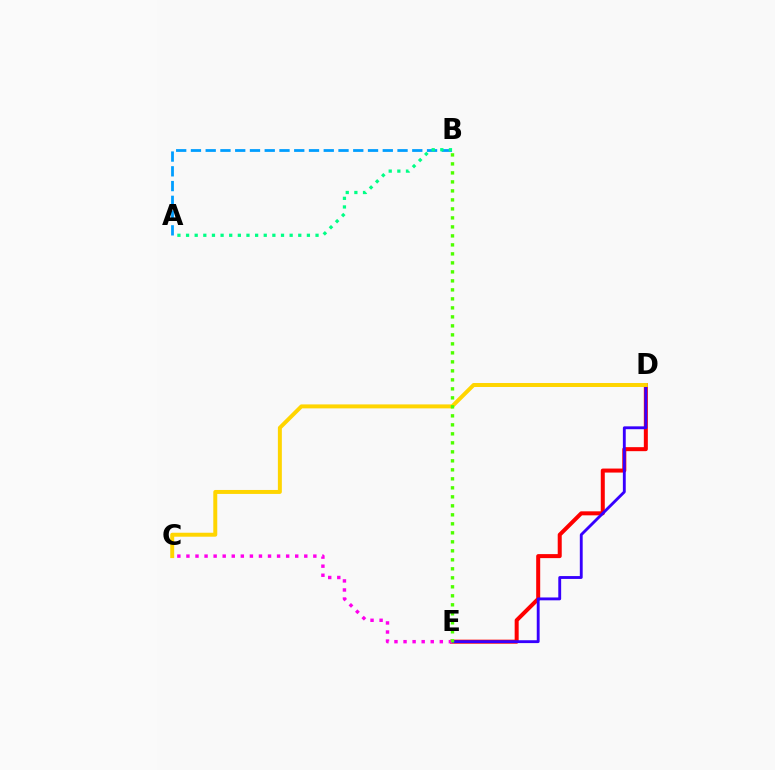{('A', 'B'): [{'color': '#009eff', 'line_style': 'dashed', 'thickness': 2.0}, {'color': '#00ff86', 'line_style': 'dotted', 'thickness': 2.35}], ('D', 'E'): [{'color': '#ff0000', 'line_style': 'solid', 'thickness': 2.89}, {'color': '#3700ff', 'line_style': 'solid', 'thickness': 2.06}], ('C', 'D'): [{'color': '#ffd500', 'line_style': 'solid', 'thickness': 2.85}], ('C', 'E'): [{'color': '#ff00ed', 'line_style': 'dotted', 'thickness': 2.46}], ('B', 'E'): [{'color': '#4fff00', 'line_style': 'dotted', 'thickness': 2.44}]}